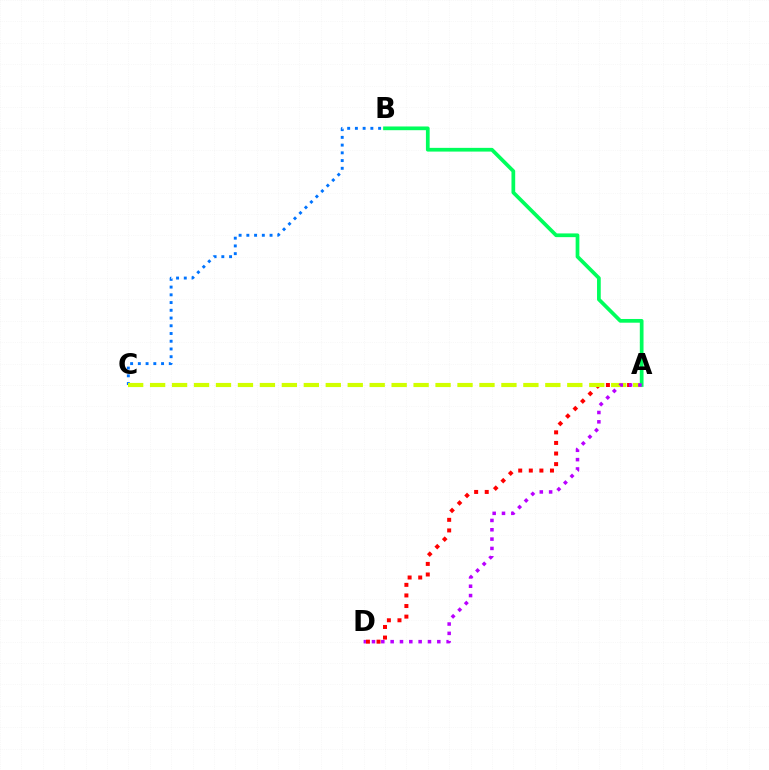{('A', 'D'): [{'color': '#ff0000', 'line_style': 'dotted', 'thickness': 2.88}, {'color': '#b900ff', 'line_style': 'dotted', 'thickness': 2.54}], ('B', 'C'): [{'color': '#0074ff', 'line_style': 'dotted', 'thickness': 2.1}], ('A', 'C'): [{'color': '#d1ff00', 'line_style': 'dashed', 'thickness': 2.98}], ('A', 'B'): [{'color': '#00ff5c', 'line_style': 'solid', 'thickness': 2.68}]}